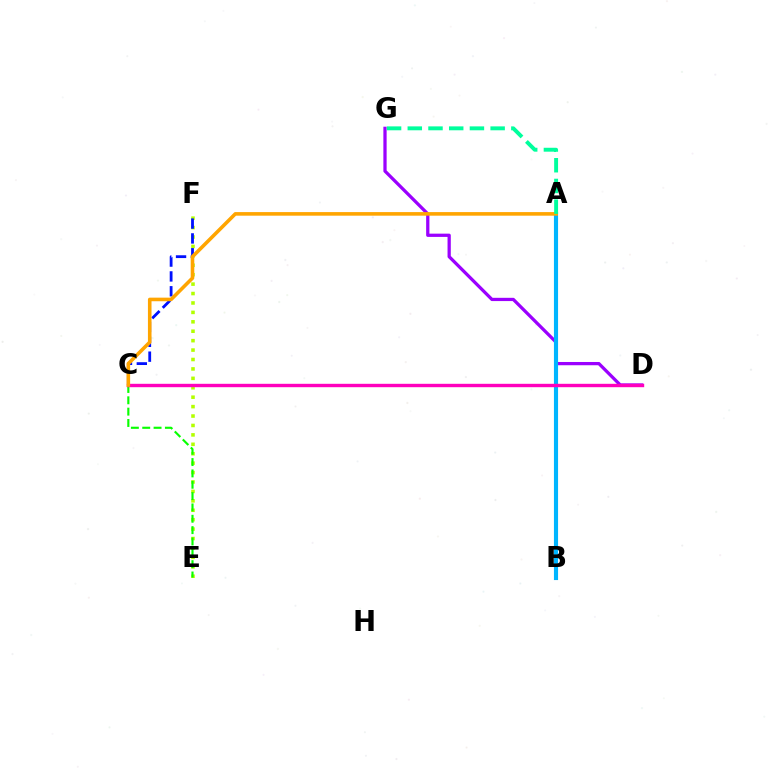{('E', 'F'): [{'color': '#b3ff00', 'line_style': 'dotted', 'thickness': 2.56}], ('C', 'E'): [{'color': '#08ff00', 'line_style': 'dashed', 'thickness': 1.54}], ('C', 'F'): [{'color': '#0010ff', 'line_style': 'dashed', 'thickness': 2.02}], ('A', 'B'): [{'color': '#ff0000', 'line_style': 'solid', 'thickness': 2.76}, {'color': '#00b5ff', 'line_style': 'solid', 'thickness': 2.97}], ('D', 'G'): [{'color': '#9b00ff', 'line_style': 'solid', 'thickness': 2.34}], ('C', 'D'): [{'color': '#ff00bd', 'line_style': 'solid', 'thickness': 2.44}], ('A', 'C'): [{'color': '#ffa500', 'line_style': 'solid', 'thickness': 2.58}], ('A', 'G'): [{'color': '#00ff9d', 'line_style': 'dashed', 'thickness': 2.81}]}